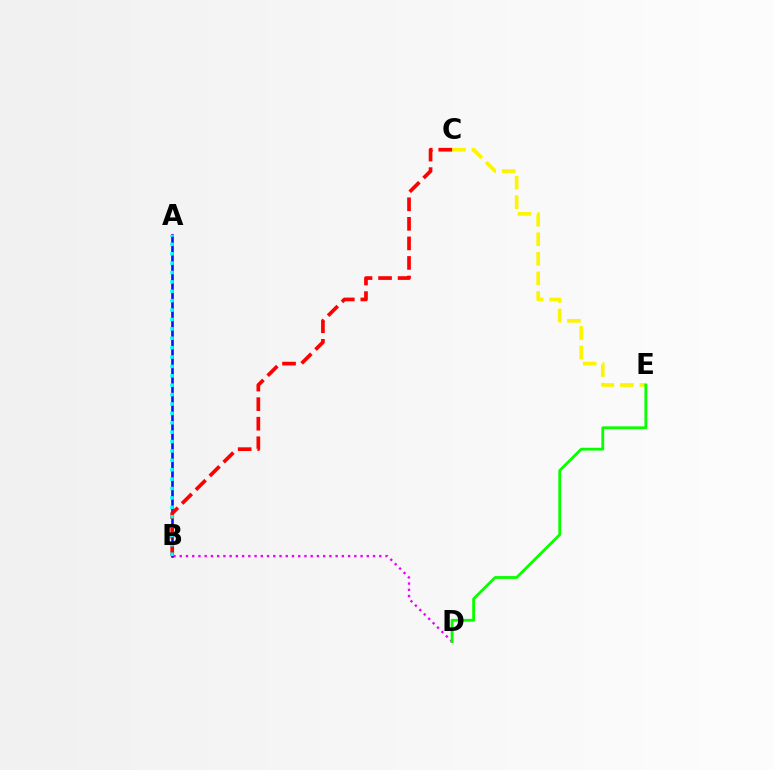{('B', 'D'): [{'color': '#ee00ff', 'line_style': 'dotted', 'thickness': 1.69}], ('A', 'B'): [{'color': '#0010ff', 'line_style': 'solid', 'thickness': 1.87}, {'color': '#00fff6', 'line_style': 'dotted', 'thickness': 2.55}], ('C', 'E'): [{'color': '#fcf500', 'line_style': 'dashed', 'thickness': 2.65}], ('B', 'C'): [{'color': '#ff0000', 'line_style': 'dashed', 'thickness': 2.66}], ('D', 'E'): [{'color': '#08ff00', 'line_style': 'solid', 'thickness': 2.03}]}